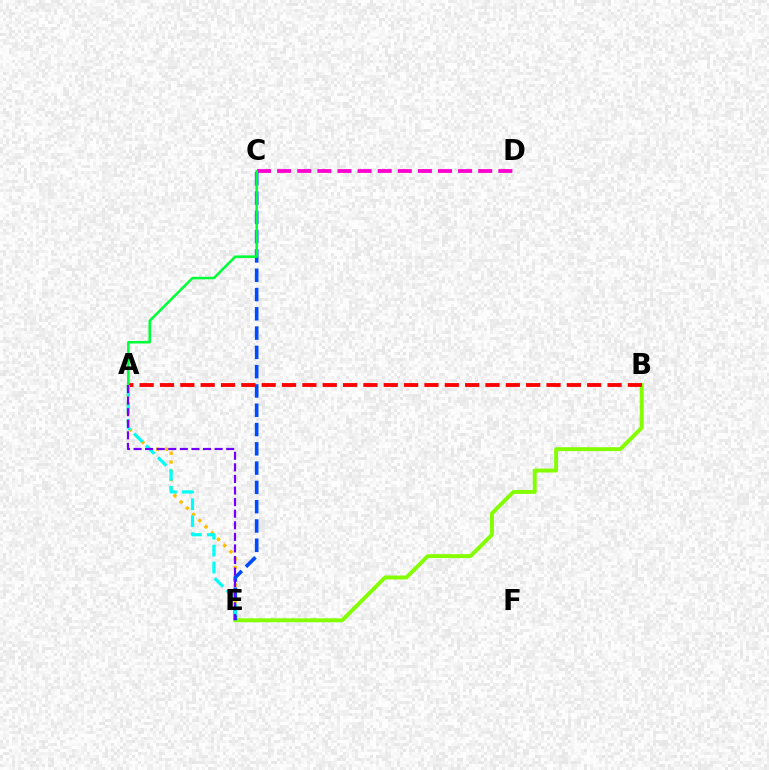{('C', 'D'): [{'color': '#ff00cf', 'line_style': 'dashed', 'thickness': 2.73}], ('A', 'E'): [{'color': '#ffbd00', 'line_style': 'dotted', 'thickness': 2.39}, {'color': '#00fff6', 'line_style': 'dashed', 'thickness': 2.3}, {'color': '#7200ff', 'line_style': 'dashed', 'thickness': 1.57}], ('B', 'E'): [{'color': '#84ff00', 'line_style': 'solid', 'thickness': 2.82}], ('C', 'E'): [{'color': '#004bff', 'line_style': 'dashed', 'thickness': 2.62}], ('A', 'B'): [{'color': '#ff0000', 'line_style': 'dashed', 'thickness': 2.76}], ('A', 'C'): [{'color': '#00ff39', 'line_style': 'solid', 'thickness': 1.83}]}